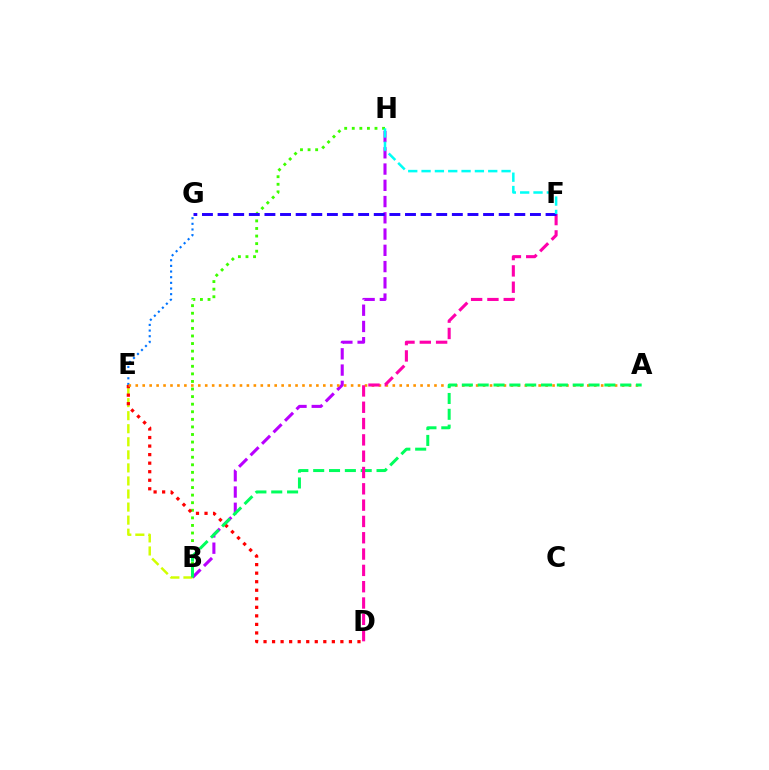{('B', 'H'): [{'color': '#3dff00', 'line_style': 'dotted', 'thickness': 2.06}, {'color': '#b900ff', 'line_style': 'dashed', 'thickness': 2.21}], ('E', 'G'): [{'color': '#0074ff', 'line_style': 'dotted', 'thickness': 1.54}], ('B', 'E'): [{'color': '#d1ff00', 'line_style': 'dashed', 'thickness': 1.77}], ('D', 'E'): [{'color': '#ff0000', 'line_style': 'dotted', 'thickness': 2.32}], ('A', 'E'): [{'color': '#ff9400', 'line_style': 'dotted', 'thickness': 1.89}], ('A', 'B'): [{'color': '#00ff5c', 'line_style': 'dashed', 'thickness': 2.15}], ('D', 'F'): [{'color': '#ff00ac', 'line_style': 'dashed', 'thickness': 2.22}], ('F', 'G'): [{'color': '#2500ff', 'line_style': 'dashed', 'thickness': 2.12}], ('F', 'H'): [{'color': '#00fff6', 'line_style': 'dashed', 'thickness': 1.81}]}